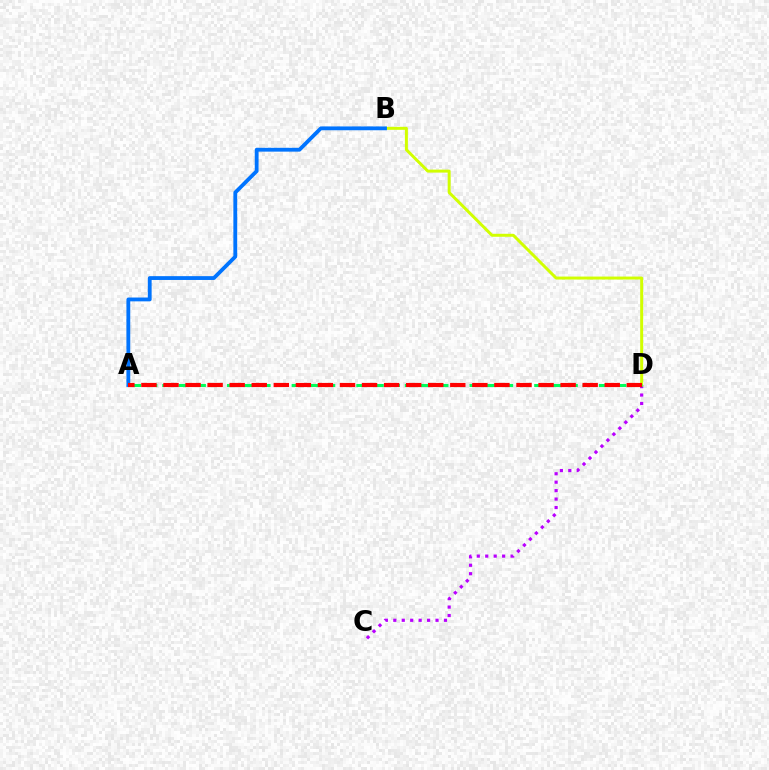{('C', 'D'): [{'color': '#b900ff', 'line_style': 'dotted', 'thickness': 2.29}], ('B', 'D'): [{'color': '#d1ff00', 'line_style': 'solid', 'thickness': 2.14}], ('A', 'B'): [{'color': '#0074ff', 'line_style': 'solid', 'thickness': 2.75}], ('A', 'D'): [{'color': '#00ff5c', 'line_style': 'dashed', 'thickness': 2.2}, {'color': '#ff0000', 'line_style': 'dashed', 'thickness': 3.0}]}